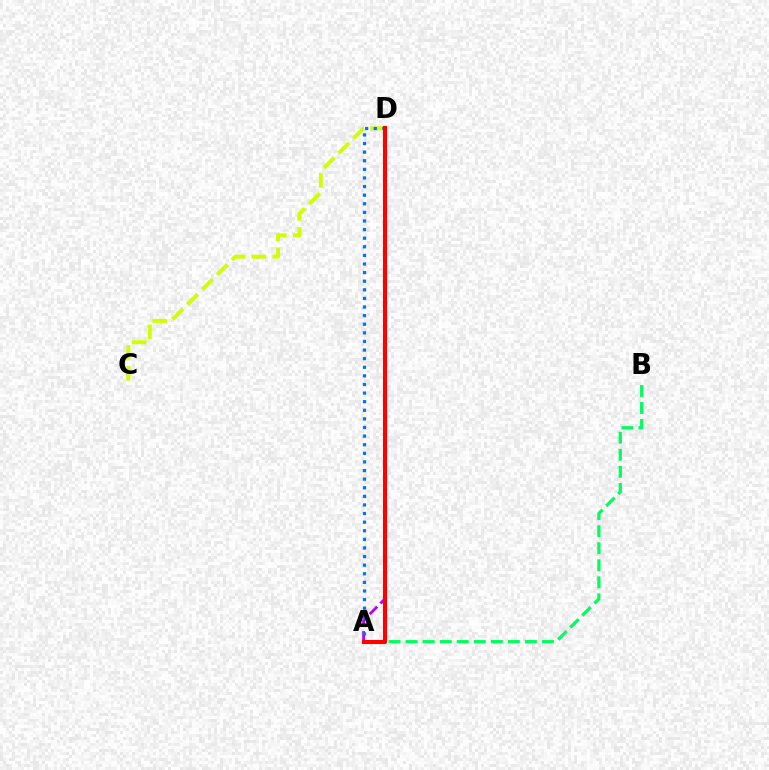{('C', 'D'): [{'color': '#d1ff00', 'line_style': 'dashed', 'thickness': 2.85}], ('A', 'D'): [{'color': '#b900ff', 'line_style': 'dashed', 'thickness': 2.05}, {'color': '#0074ff', 'line_style': 'dotted', 'thickness': 2.34}, {'color': '#ff0000', 'line_style': 'solid', 'thickness': 2.94}], ('A', 'B'): [{'color': '#00ff5c', 'line_style': 'dashed', 'thickness': 2.32}]}